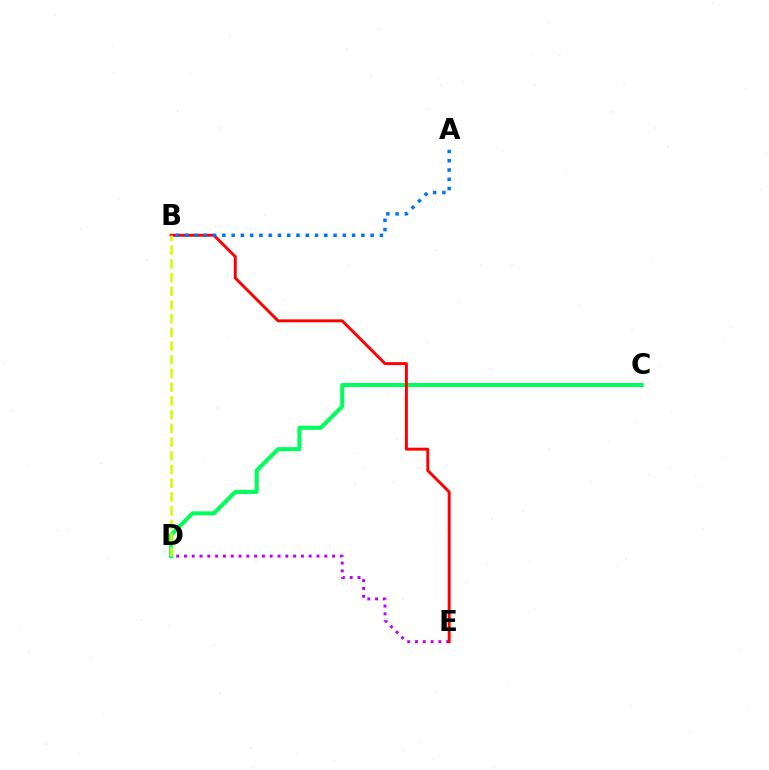{('D', 'E'): [{'color': '#b900ff', 'line_style': 'dotted', 'thickness': 2.12}], ('C', 'D'): [{'color': '#00ff5c', 'line_style': 'solid', 'thickness': 2.92}], ('B', 'E'): [{'color': '#ff0000', 'line_style': 'solid', 'thickness': 2.12}], ('B', 'D'): [{'color': '#d1ff00', 'line_style': 'dashed', 'thickness': 1.86}], ('A', 'B'): [{'color': '#0074ff', 'line_style': 'dotted', 'thickness': 2.52}]}